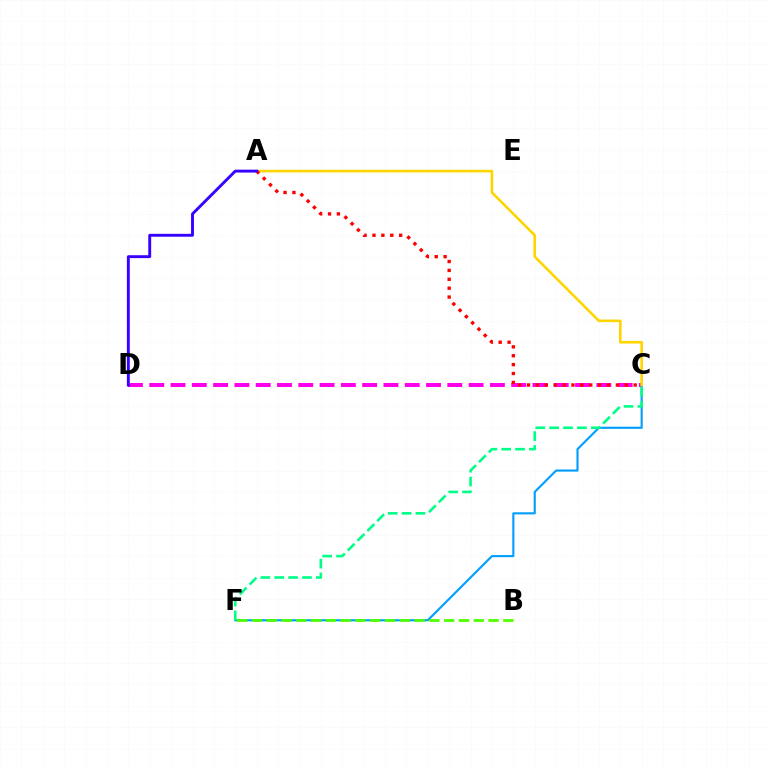{('C', 'D'): [{'color': '#ff00ed', 'line_style': 'dashed', 'thickness': 2.89}], ('C', 'F'): [{'color': '#009eff', 'line_style': 'solid', 'thickness': 1.53}, {'color': '#00ff86', 'line_style': 'dashed', 'thickness': 1.88}], ('B', 'F'): [{'color': '#4fff00', 'line_style': 'dashed', 'thickness': 2.01}], ('A', 'C'): [{'color': '#ffd500', 'line_style': 'solid', 'thickness': 1.87}, {'color': '#ff0000', 'line_style': 'dotted', 'thickness': 2.42}], ('A', 'D'): [{'color': '#3700ff', 'line_style': 'solid', 'thickness': 2.08}]}